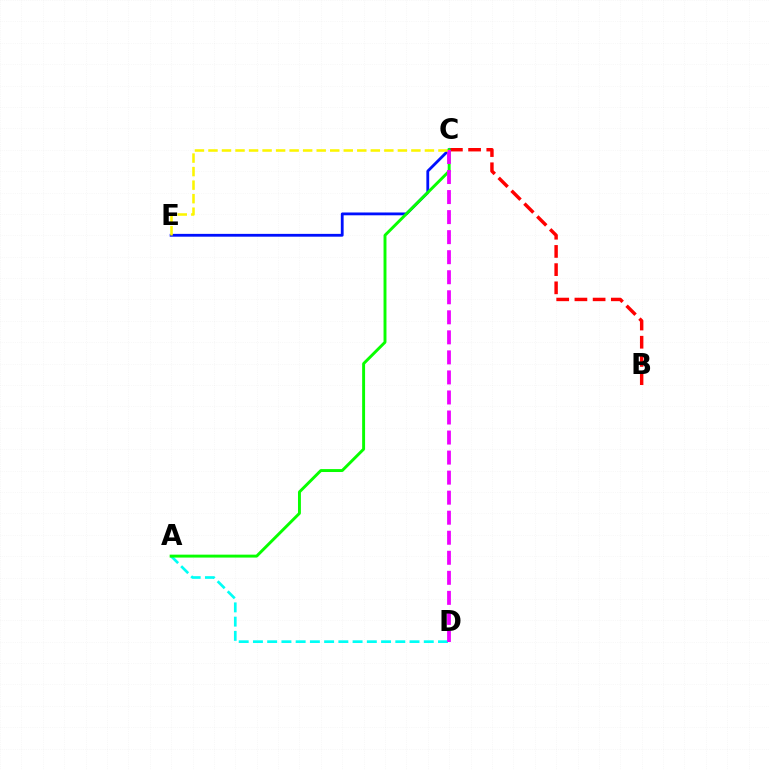{('B', 'C'): [{'color': '#ff0000', 'line_style': 'dashed', 'thickness': 2.47}], ('C', 'E'): [{'color': '#0010ff', 'line_style': 'solid', 'thickness': 2.02}, {'color': '#fcf500', 'line_style': 'dashed', 'thickness': 1.84}], ('A', 'D'): [{'color': '#00fff6', 'line_style': 'dashed', 'thickness': 1.93}], ('A', 'C'): [{'color': '#08ff00', 'line_style': 'solid', 'thickness': 2.1}], ('C', 'D'): [{'color': '#ee00ff', 'line_style': 'dashed', 'thickness': 2.72}]}